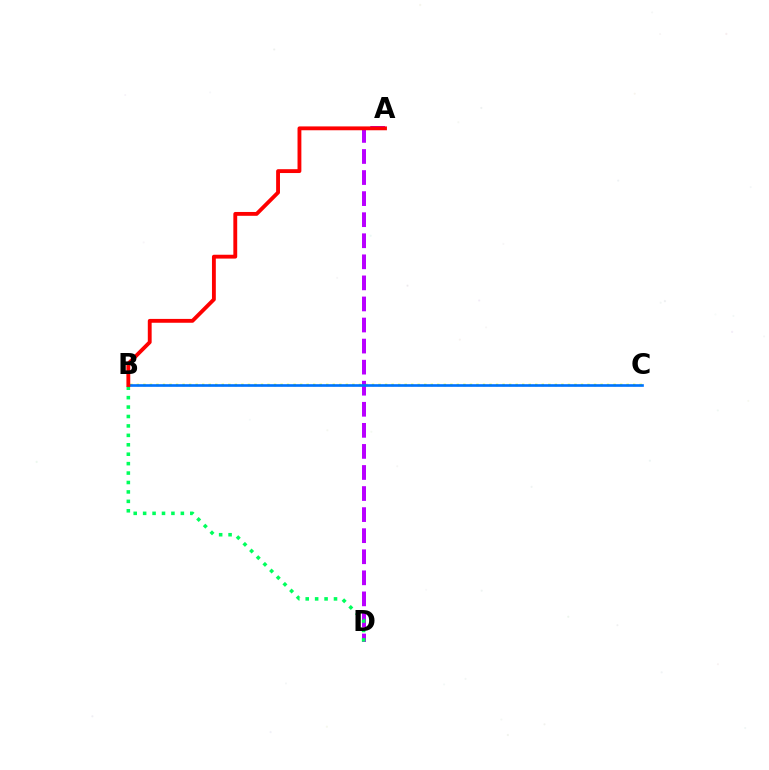{('B', 'C'): [{'color': '#d1ff00', 'line_style': 'dotted', 'thickness': 1.77}, {'color': '#0074ff', 'line_style': 'solid', 'thickness': 1.92}], ('A', 'D'): [{'color': '#b900ff', 'line_style': 'dashed', 'thickness': 2.86}], ('B', 'D'): [{'color': '#00ff5c', 'line_style': 'dotted', 'thickness': 2.56}], ('A', 'B'): [{'color': '#ff0000', 'line_style': 'solid', 'thickness': 2.77}]}